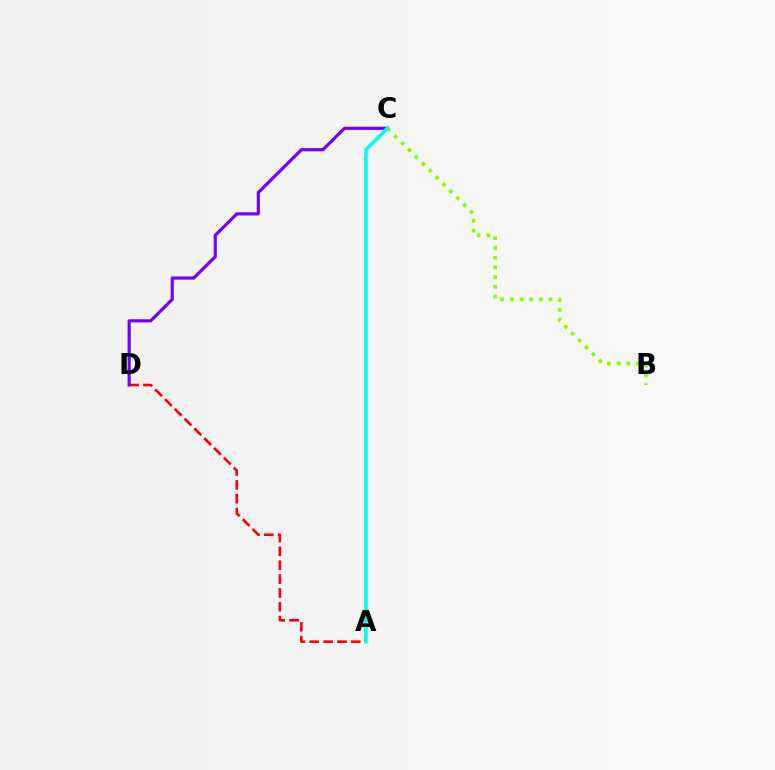{('A', 'D'): [{'color': '#ff0000', 'line_style': 'dashed', 'thickness': 1.88}], ('C', 'D'): [{'color': '#7200ff', 'line_style': 'solid', 'thickness': 2.28}], ('B', 'C'): [{'color': '#84ff00', 'line_style': 'dotted', 'thickness': 2.64}], ('A', 'C'): [{'color': '#00fff6', 'line_style': 'solid', 'thickness': 2.61}]}